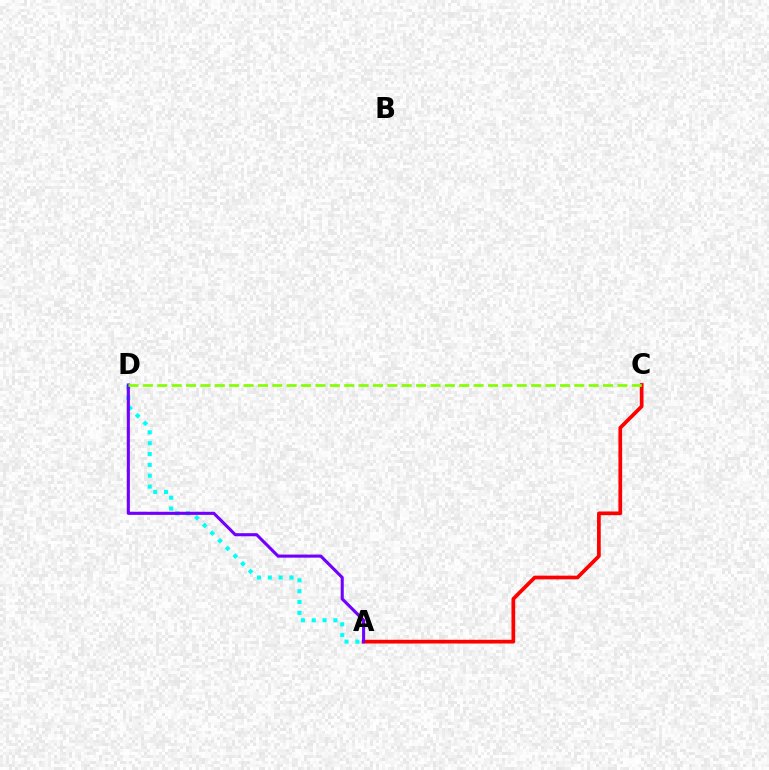{('A', 'C'): [{'color': '#ff0000', 'line_style': 'solid', 'thickness': 2.67}], ('A', 'D'): [{'color': '#00fff6', 'line_style': 'dotted', 'thickness': 2.94}, {'color': '#7200ff', 'line_style': 'solid', 'thickness': 2.22}], ('C', 'D'): [{'color': '#84ff00', 'line_style': 'dashed', 'thickness': 1.95}]}